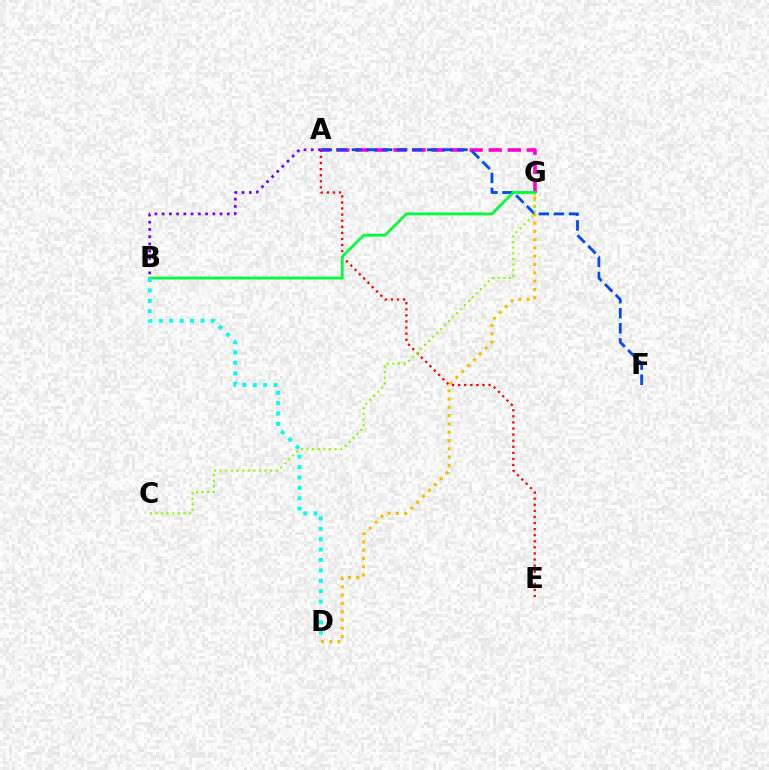{('D', 'G'): [{'color': '#ffbd00', 'line_style': 'dotted', 'thickness': 2.25}], ('A', 'E'): [{'color': '#ff0000', 'line_style': 'dotted', 'thickness': 1.65}], ('A', 'G'): [{'color': '#ff00cf', 'line_style': 'dashed', 'thickness': 2.59}], ('A', 'B'): [{'color': '#7200ff', 'line_style': 'dotted', 'thickness': 1.97}], ('A', 'F'): [{'color': '#004bff', 'line_style': 'dashed', 'thickness': 2.05}], ('B', 'G'): [{'color': '#00ff39', 'line_style': 'solid', 'thickness': 2.01}], ('B', 'D'): [{'color': '#00fff6', 'line_style': 'dotted', 'thickness': 2.82}], ('C', 'G'): [{'color': '#84ff00', 'line_style': 'dotted', 'thickness': 1.53}]}